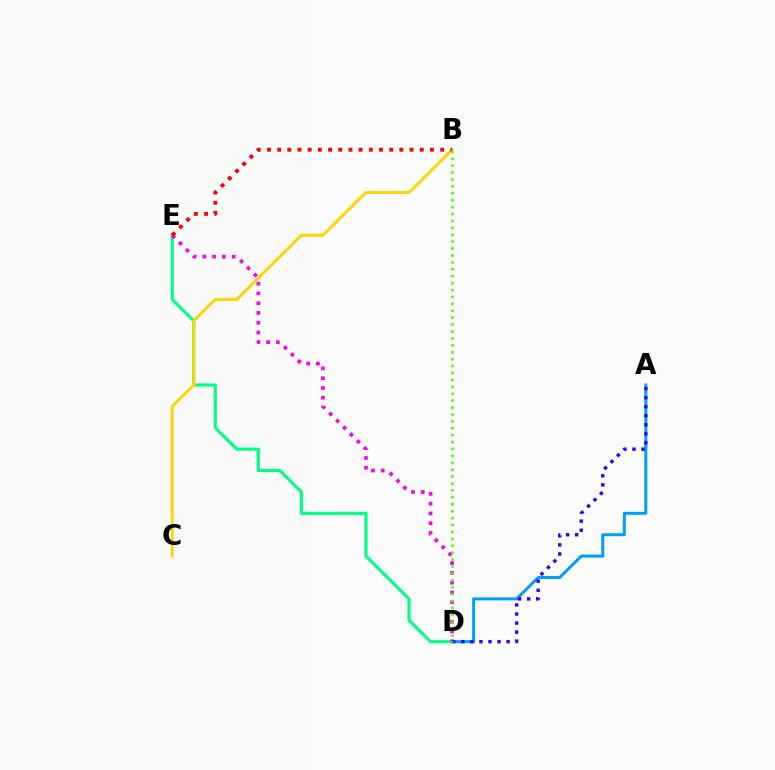{('A', 'D'): [{'color': '#009eff', 'line_style': 'solid', 'thickness': 2.16}, {'color': '#3700ff', 'line_style': 'dotted', 'thickness': 2.46}], ('D', 'E'): [{'color': '#00ff86', 'line_style': 'solid', 'thickness': 2.26}, {'color': '#ff00ed', 'line_style': 'dotted', 'thickness': 2.65}], ('B', 'C'): [{'color': '#ffd500', 'line_style': 'solid', 'thickness': 2.11}], ('B', 'E'): [{'color': '#ff0000', 'line_style': 'dotted', 'thickness': 2.77}], ('B', 'D'): [{'color': '#4fff00', 'line_style': 'dotted', 'thickness': 1.88}]}